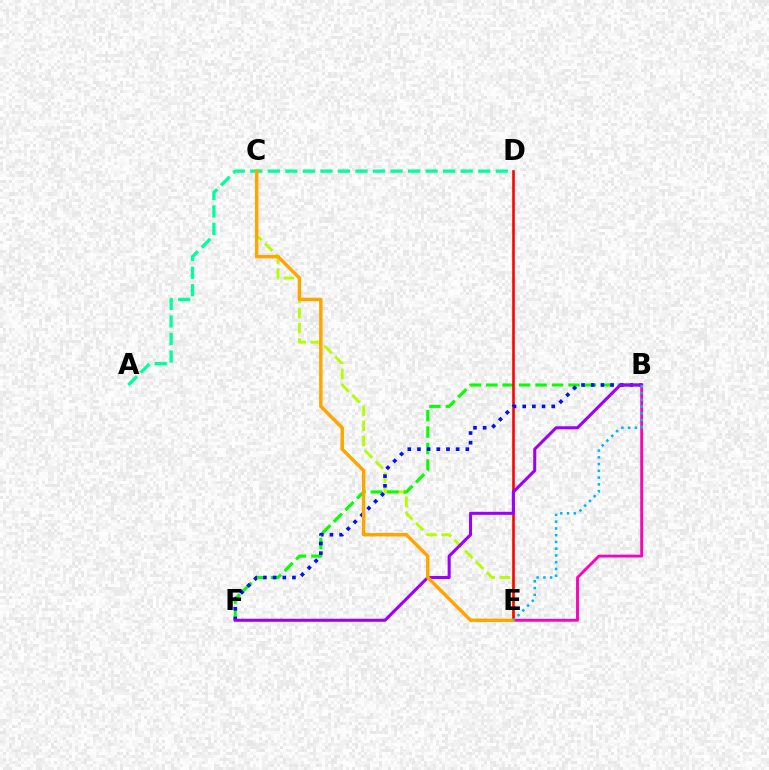{('C', 'E'): [{'color': '#b3ff00', 'line_style': 'dashed', 'thickness': 2.06}, {'color': '#ffa500', 'line_style': 'solid', 'thickness': 2.47}], ('B', 'F'): [{'color': '#08ff00', 'line_style': 'dashed', 'thickness': 2.23}, {'color': '#0010ff', 'line_style': 'dotted', 'thickness': 2.63}, {'color': '#9b00ff', 'line_style': 'solid', 'thickness': 2.19}], ('A', 'D'): [{'color': '#00ff9d', 'line_style': 'dashed', 'thickness': 2.38}], ('D', 'E'): [{'color': '#ff0000', 'line_style': 'solid', 'thickness': 1.87}], ('B', 'E'): [{'color': '#ff00bd', 'line_style': 'solid', 'thickness': 2.08}, {'color': '#00b5ff', 'line_style': 'dotted', 'thickness': 1.84}]}